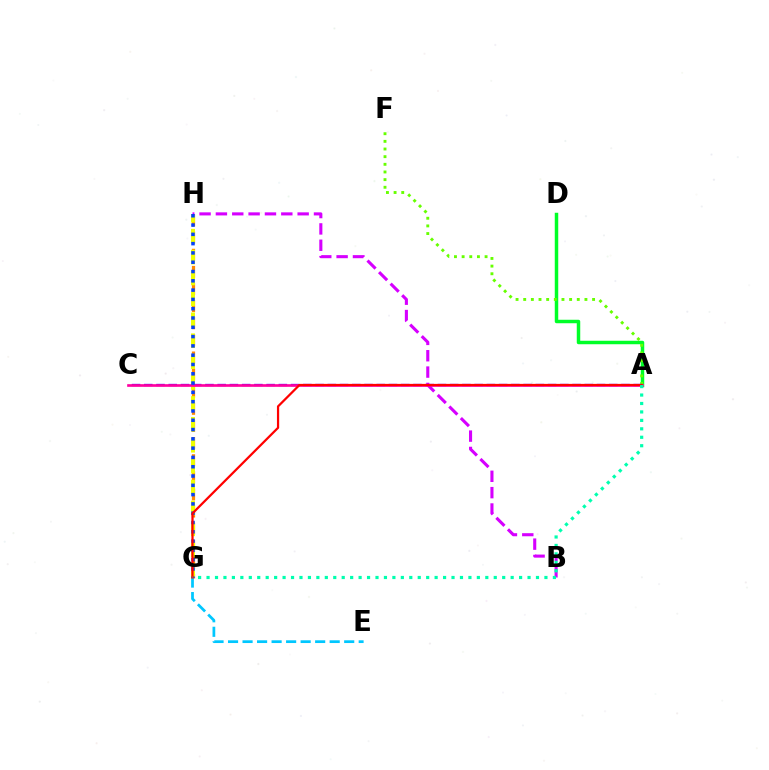{('A', 'D'): [{'color': '#00ff27', 'line_style': 'solid', 'thickness': 2.51}], ('G', 'H'): [{'color': '#ff8800', 'line_style': 'dashed', 'thickness': 2.33}, {'color': '#eeff00', 'line_style': 'dashed', 'thickness': 2.84}, {'color': '#003fff', 'line_style': 'dotted', 'thickness': 2.53}], ('A', 'F'): [{'color': '#66ff00', 'line_style': 'dotted', 'thickness': 2.08}], ('A', 'C'): [{'color': '#4f00ff', 'line_style': 'dashed', 'thickness': 1.66}, {'color': '#ff00a0', 'line_style': 'solid', 'thickness': 1.91}], ('B', 'H'): [{'color': '#d600ff', 'line_style': 'dashed', 'thickness': 2.22}], ('E', 'G'): [{'color': '#00c7ff', 'line_style': 'dashed', 'thickness': 1.97}], ('A', 'G'): [{'color': '#ff0000', 'line_style': 'solid', 'thickness': 1.61}, {'color': '#00ffaf', 'line_style': 'dotted', 'thickness': 2.3}]}